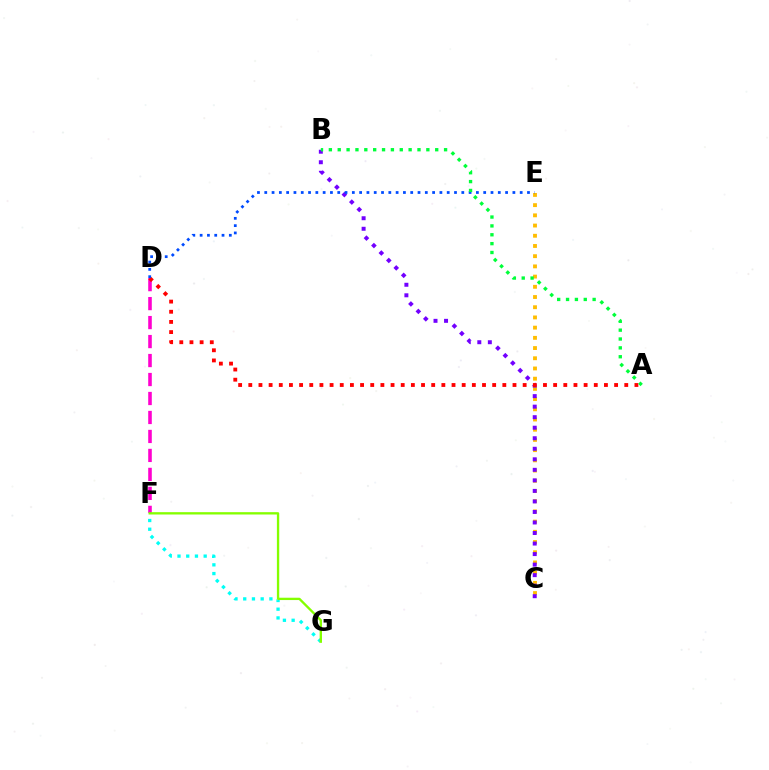{('C', 'E'): [{'color': '#ffbd00', 'line_style': 'dotted', 'thickness': 2.77}], ('F', 'G'): [{'color': '#00fff6', 'line_style': 'dotted', 'thickness': 2.37}, {'color': '#84ff00', 'line_style': 'solid', 'thickness': 1.68}], ('D', 'F'): [{'color': '#ff00cf', 'line_style': 'dashed', 'thickness': 2.58}], ('B', 'C'): [{'color': '#7200ff', 'line_style': 'dotted', 'thickness': 2.86}], ('A', 'D'): [{'color': '#ff0000', 'line_style': 'dotted', 'thickness': 2.76}], ('D', 'E'): [{'color': '#004bff', 'line_style': 'dotted', 'thickness': 1.98}], ('A', 'B'): [{'color': '#00ff39', 'line_style': 'dotted', 'thickness': 2.41}]}